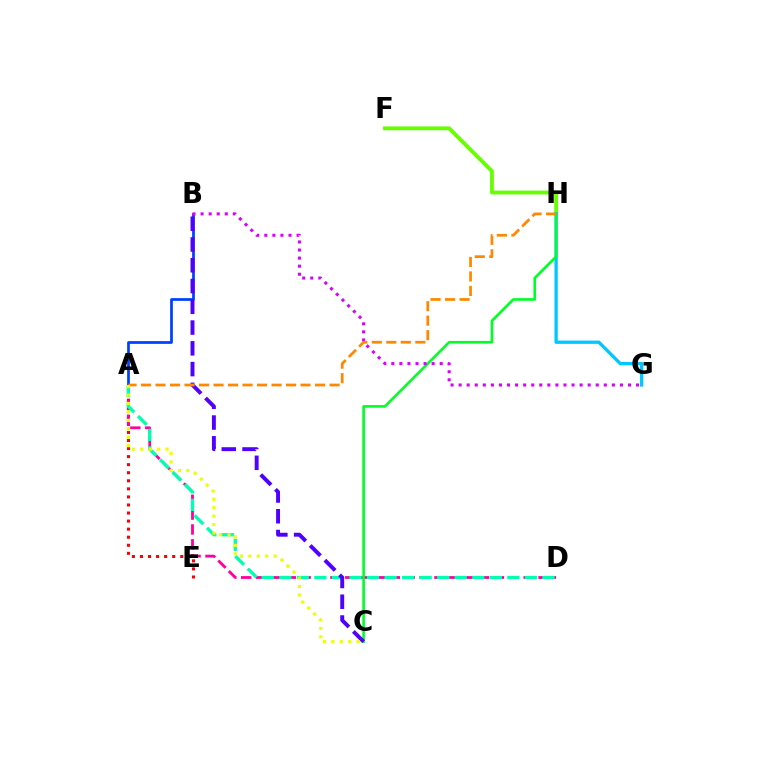{('A', 'B'): [{'color': '#003fff', 'line_style': 'solid', 'thickness': 1.97}], ('A', 'E'): [{'color': '#ff0000', 'line_style': 'dotted', 'thickness': 2.19}], ('A', 'D'): [{'color': '#ff00a0', 'line_style': 'dashed', 'thickness': 2.02}, {'color': '#00ffaf', 'line_style': 'dashed', 'thickness': 2.38}], ('F', 'H'): [{'color': '#66ff00', 'line_style': 'solid', 'thickness': 2.76}], ('G', 'H'): [{'color': '#00c7ff', 'line_style': 'solid', 'thickness': 2.37}], ('C', 'H'): [{'color': '#00ff27', 'line_style': 'solid', 'thickness': 1.89}], ('B', 'G'): [{'color': '#d600ff', 'line_style': 'dotted', 'thickness': 2.19}], ('B', 'C'): [{'color': '#4f00ff', 'line_style': 'dashed', 'thickness': 2.82}], ('A', 'H'): [{'color': '#ff8800', 'line_style': 'dashed', 'thickness': 1.97}], ('A', 'C'): [{'color': '#eeff00', 'line_style': 'dotted', 'thickness': 2.29}]}